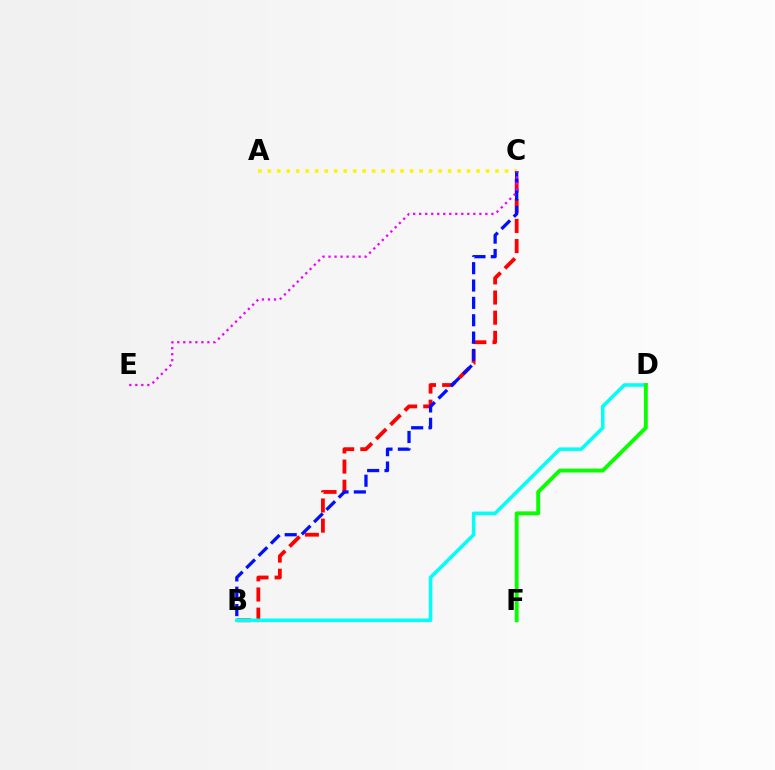{('B', 'C'): [{'color': '#ff0000', 'line_style': 'dashed', 'thickness': 2.74}, {'color': '#0010ff', 'line_style': 'dashed', 'thickness': 2.36}], ('B', 'D'): [{'color': '#00fff6', 'line_style': 'solid', 'thickness': 2.55}], ('A', 'C'): [{'color': '#fcf500', 'line_style': 'dotted', 'thickness': 2.58}], ('D', 'F'): [{'color': '#08ff00', 'line_style': 'solid', 'thickness': 2.8}], ('C', 'E'): [{'color': '#ee00ff', 'line_style': 'dotted', 'thickness': 1.63}]}